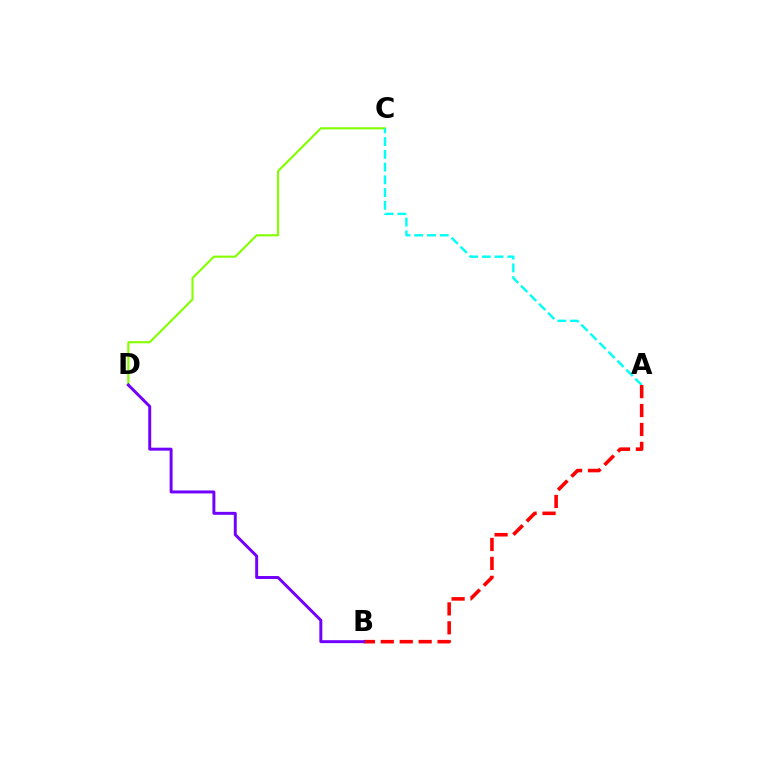{('C', 'D'): [{'color': '#84ff00', 'line_style': 'solid', 'thickness': 1.54}], ('A', 'C'): [{'color': '#00fff6', 'line_style': 'dashed', 'thickness': 1.73}], ('A', 'B'): [{'color': '#ff0000', 'line_style': 'dashed', 'thickness': 2.57}], ('B', 'D'): [{'color': '#7200ff', 'line_style': 'solid', 'thickness': 2.13}]}